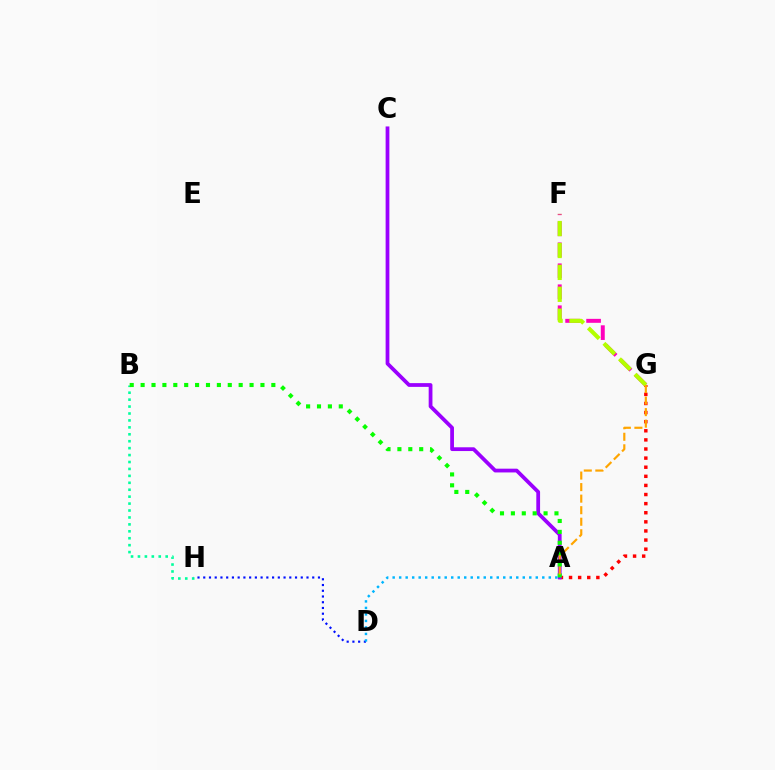{('A', 'G'): [{'color': '#ff0000', 'line_style': 'dotted', 'thickness': 2.47}, {'color': '#ffa500', 'line_style': 'dashed', 'thickness': 1.57}], ('A', 'C'): [{'color': '#9b00ff', 'line_style': 'solid', 'thickness': 2.71}], ('F', 'G'): [{'color': '#ff00bd', 'line_style': 'dashed', 'thickness': 2.85}, {'color': '#b3ff00', 'line_style': 'dashed', 'thickness': 2.98}], ('B', 'H'): [{'color': '#00ff9d', 'line_style': 'dotted', 'thickness': 1.88}], ('A', 'B'): [{'color': '#08ff00', 'line_style': 'dotted', 'thickness': 2.96}], ('D', 'H'): [{'color': '#0010ff', 'line_style': 'dotted', 'thickness': 1.56}], ('A', 'D'): [{'color': '#00b5ff', 'line_style': 'dotted', 'thickness': 1.77}]}